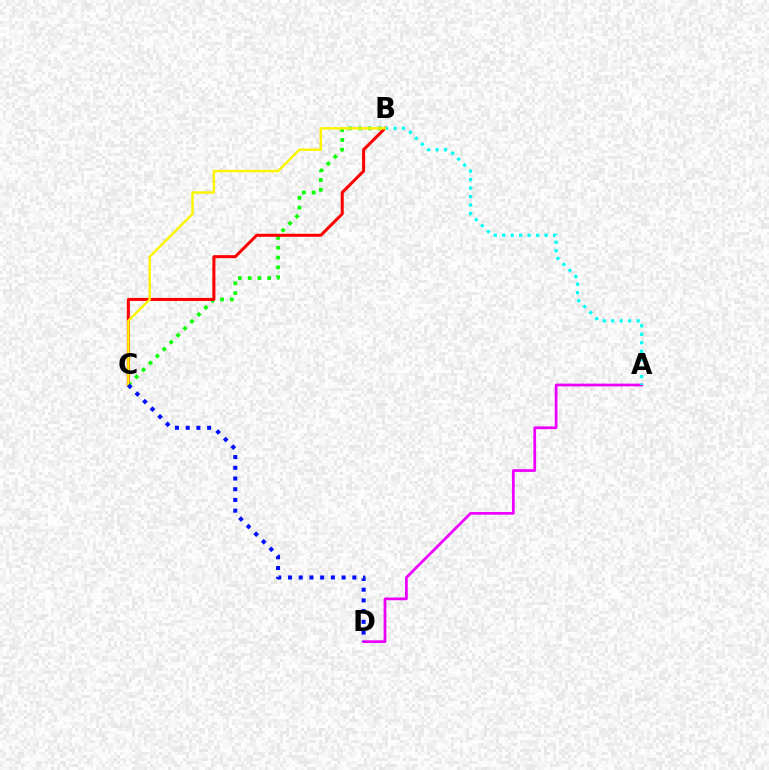{('B', 'C'): [{'color': '#08ff00', 'line_style': 'dotted', 'thickness': 2.66}, {'color': '#ff0000', 'line_style': 'solid', 'thickness': 2.17}, {'color': '#fcf500', 'line_style': 'solid', 'thickness': 1.75}], ('A', 'D'): [{'color': '#ee00ff', 'line_style': 'solid', 'thickness': 1.97}], ('A', 'B'): [{'color': '#00fff6', 'line_style': 'dotted', 'thickness': 2.3}], ('C', 'D'): [{'color': '#0010ff', 'line_style': 'dotted', 'thickness': 2.91}]}